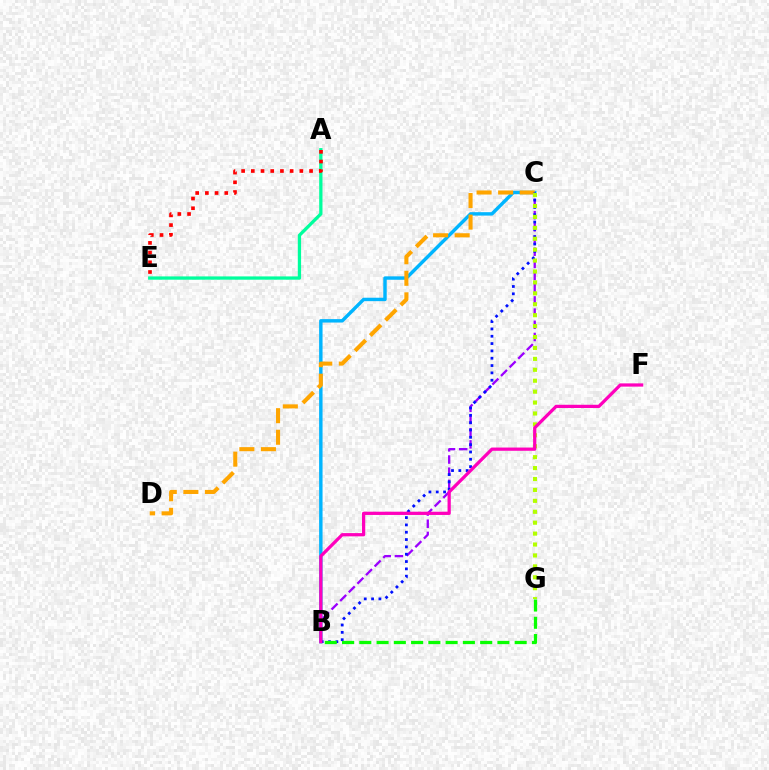{('B', 'C'): [{'color': '#9b00ff', 'line_style': 'dashed', 'thickness': 1.65}, {'color': '#00b5ff', 'line_style': 'solid', 'thickness': 2.47}, {'color': '#0010ff', 'line_style': 'dotted', 'thickness': 1.99}], ('A', 'E'): [{'color': '#00ff9d', 'line_style': 'solid', 'thickness': 2.37}, {'color': '#ff0000', 'line_style': 'dotted', 'thickness': 2.64}], ('C', 'D'): [{'color': '#ffa500', 'line_style': 'dashed', 'thickness': 2.93}], ('C', 'G'): [{'color': '#b3ff00', 'line_style': 'dotted', 'thickness': 2.97}], ('B', 'F'): [{'color': '#ff00bd', 'line_style': 'solid', 'thickness': 2.33}], ('B', 'G'): [{'color': '#08ff00', 'line_style': 'dashed', 'thickness': 2.35}]}